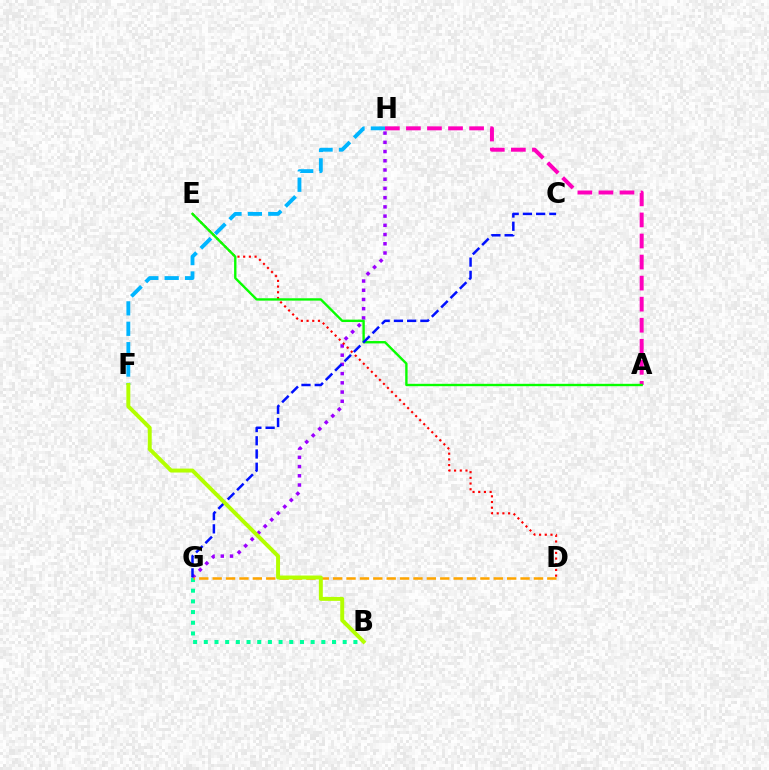{('A', 'H'): [{'color': '#ff00bd', 'line_style': 'dashed', 'thickness': 2.86}], ('G', 'H'): [{'color': '#9b00ff', 'line_style': 'dotted', 'thickness': 2.51}], ('F', 'H'): [{'color': '#00b5ff', 'line_style': 'dashed', 'thickness': 2.77}], ('D', 'E'): [{'color': '#ff0000', 'line_style': 'dotted', 'thickness': 1.55}], ('B', 'G'): [{'color': '#00ff9d', 'line_style': 'dotted', 'thickness': 2.9}], ('A', 'E'): [{'color': '#08ff00', 'line_style': 'solid', 'thickness': 1.71}], ('C', 'G'): [{'color': '#0010ff', 'line_style': 'dashed', 'thickness': 1.8}], ('D', 'G'): [{'color': '#ffa500', 'line_style': 'dashed', 'thickness': 1.82}], ('B', 'F'): [{'color': '#b3ff00', 'line_style': 'solid', 'thickness': 2.84}]}